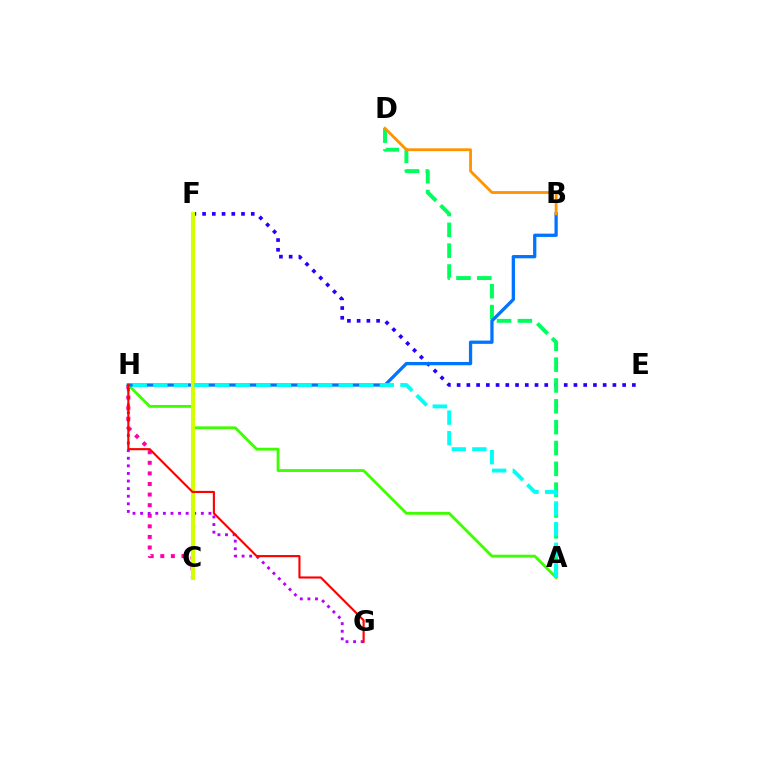{('C', 'H'): [{'color': '#ff00ac', 'line_style': 'dotted', 'thickness': 2.88}], ('G', 'H'): [{'color': '#b900ff', 'line_style': 'dotted', 'thickness': 2.06}, {'color': '#ff0000', 'line_style': 'solid', 'thickness': 1.53}], ('A', 'H'): [{'color': '#3dff00', 'line_style': 'solid', 'thickness': 2.03}, {'color': '#00fff6', 'line_style': 'dashed', 'thickness': 2.8}], ('E', 'F'): [{'color': '#2500ff', 'line_style': 'dotted', 'thickness': 2.65}], ('A', 'D'): [{'color': '#00ff5c', 'line_style': 'dashed', 'thickness': 2.83}], ('B', 'H'): [{'color': '#0074ff', 'line_style': 'solid', 'thickness': 2.36}], ('B', 'D'): [{'color': '#ff9400', 'line_style': 'solid', 'thickness': 2.04}], ('C', 'F'): [{'color': '#d1ff00', 'line_style': 'solid', 'thickness': 2.95}]}